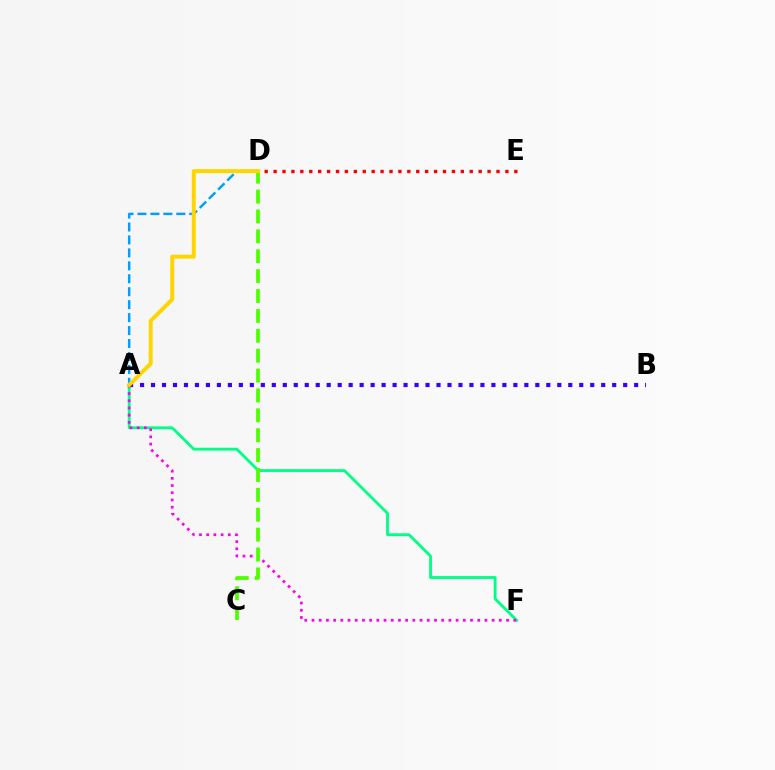{('A', 'F'): [{'color': '#00ff86', 'line_style': 'solid', 'thickness': 2.03}, {'color': '#ff00ed', 'line_style': 'dotted', 'thickness': 1.96}], ('D', 'E'): [{'color': '#ff0000', 'line_style': 'dotted', 'thickness': 2.42}], ('C', 'D'): [{'color': '#4fff00', 'line_style': 'dashed', 'thickness': 2.7}], ('A', 'D'): [{'color': '#009eff', 'line_style': 'dashed', 'thickness': 1.76}, {'color': '#ffd500', 'line_style': 'solid', 'thickness': 2.83}], ('A', 'B'): [{'color': '#3700ff', 'line_style': 'dotted', 'thickness': 2.98}]}